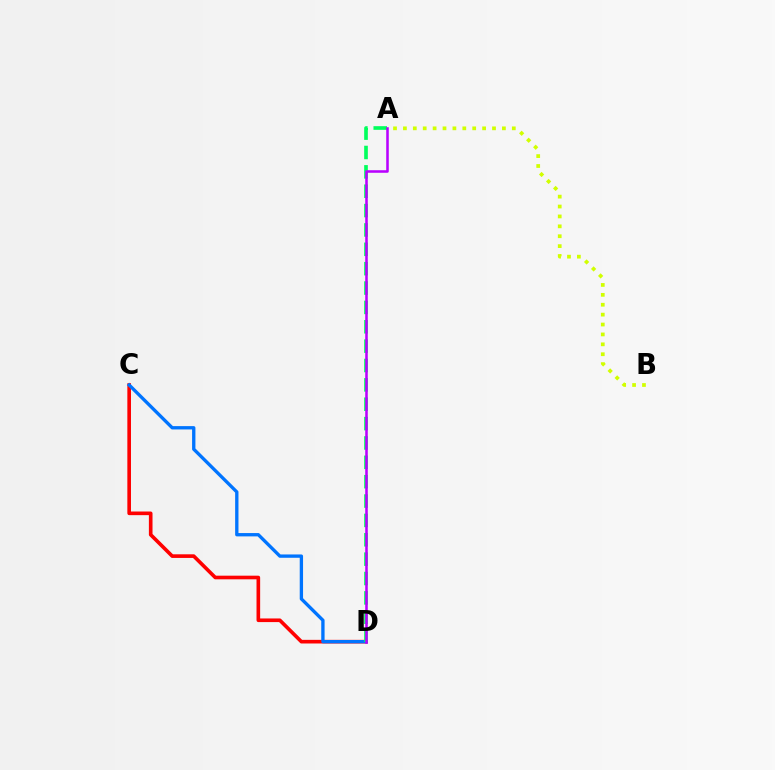{('C', 'D'): [{'color': '#ff0000', 'line_style': 'solid', 'thickness': 2.61}, {'color': '#0074ff', 'line_style': 'solid', 'thickness': 2.4}], ('A', 'B'): [{'color': '#d1ff00', 'line_style': 'dotted', 'thickness': 2.69}], ('A', 'D'): [{'color': '#00ff5c', 'line_style': 'dashed', 'thickness': 2.63}, {'color': '#b900ff', 'line_style': 'solid', 'thickness': 1.84}]}